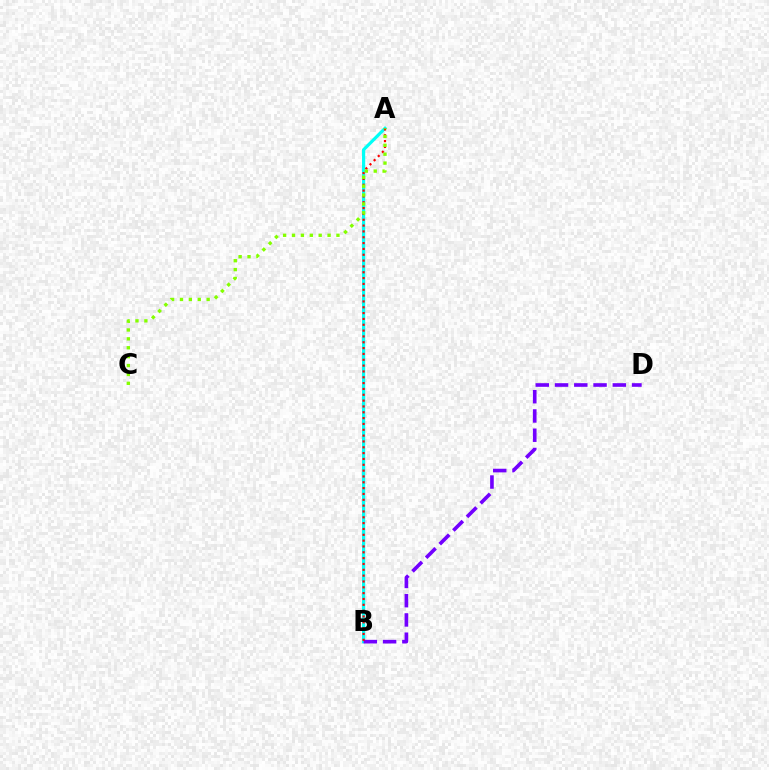{('A', 'B'): [{'color': '#00fff6', 'line_style': 'solid', 'thickness': 2.3}, {'color': '#ff0000', 'line_style': 'dotted', 'thickness': 1.59}], ('B', 'D'): [{'color': '#7200ff', 'line_style': 'dashed', 'thickness': 2.62}], ('A', 'C'): [{'color': '#84ff00', 'line_style': 'dotted', 'thickness': 2.42}]}